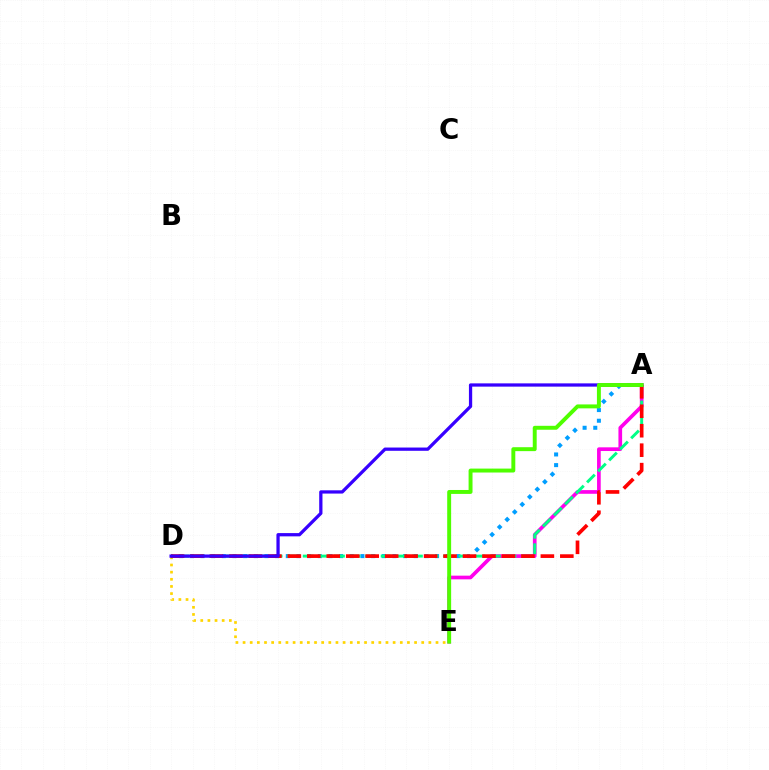{('D', 'E'): [{'color': '#ffd500', 'line_style': 'dotted', 'thickness': 1.94}], ('A', 'D'): [{'color': '#009eff', 'line_style': 'dotted', 'thickness': 2.9}, {'color': '#00ff86', 'line_style': 'dashed', 'thickness': 2.12}, {'color': '#ff0000', 'line_style': 'dashed', 'thickness': 2.64}, {'color': '#3700ff', 'line_style': 'solid', 'thickness': 2.35}], ('A', 'E'): [{'color': '#ff00ed', 'line_style': 'solid', 'thickness': 2.65}, {'color': '#4fff00', 'line_style': 'solid', 'thickness': 2.83}]}